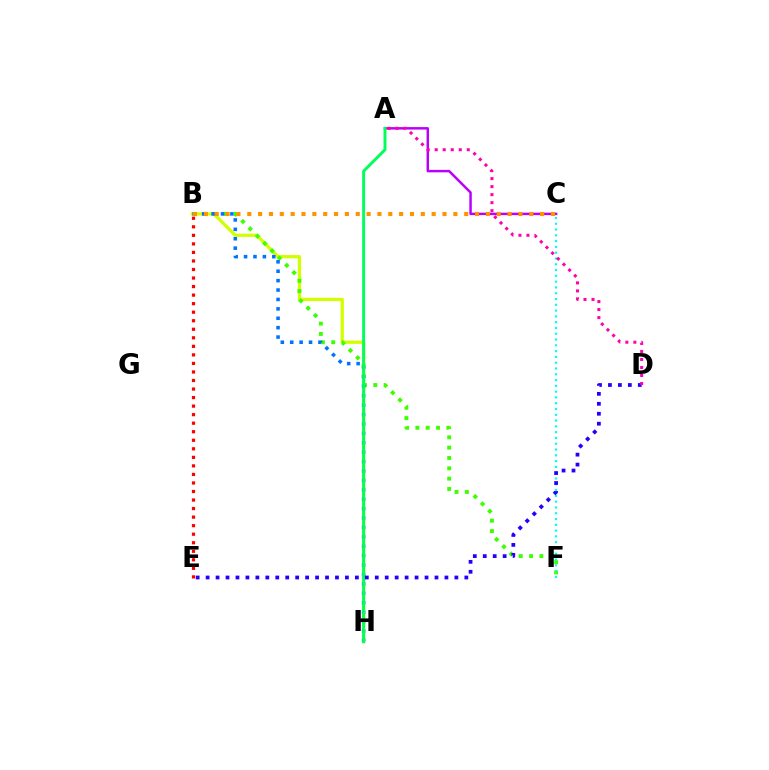{('B', 'H'): [{'color': '#d1ff00', 'line_style': 'solid', 'thickness': 2.35}, {'color': '#0074ff', 'line_style': 'dotted', 'thickness': 2.56}], ('A', 'C'): [{'color': '#b900ff', 'line_style': 'solid', 'thickness': 1.78}], ('B', 'F'): [{'color': '#3dff00', 'line_style': 'dotted', 'thickness': 2.81}], ('C', 'F'): [{'color': '#00fff6', 'line_style': 'dotted', 'thickness': 1.57}], ('A', 'H'): [{'color': '#00ff5c', 'line_style': 'solid', 'thickness': 2.11}], ('D', 'E'): [{'color': '#2500ff', 'line_style': 'dotted', 'thickness': 2.7}], ('B', 'C'): [{'color': '#ff9400', 'line_style': 'dotted', 'thickness': 2.95}], ('A', 'D'): [{'color': '#ff00ac', 'line_style': 'dotted', 'thickness': 2.18}], ('B', 'E'): [{'color': '#ff0000', 'line_style': 'dotted', 'thickness': 2.32}]}